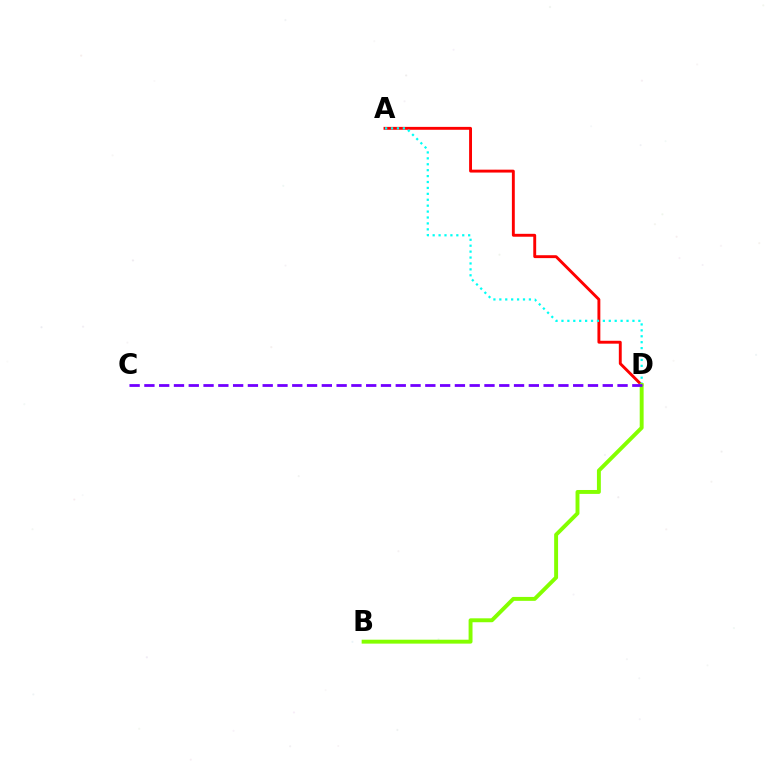{('A', 'D'): [{'color': '#ff0000', 'line_style': 'solid', 'thickness': 2.09}, {'color': '#00fff6', 'line_style': 'dotted', 'thickness': 1.61}], ('B', 'D'): [{'color': '#84ff00', 'line_style': 'solid', 'thickness': 2.82}], ('C', 'D'): [{'color': '#7200ff', 'line_style': 'dashed', 'thickness': 2.01}]}